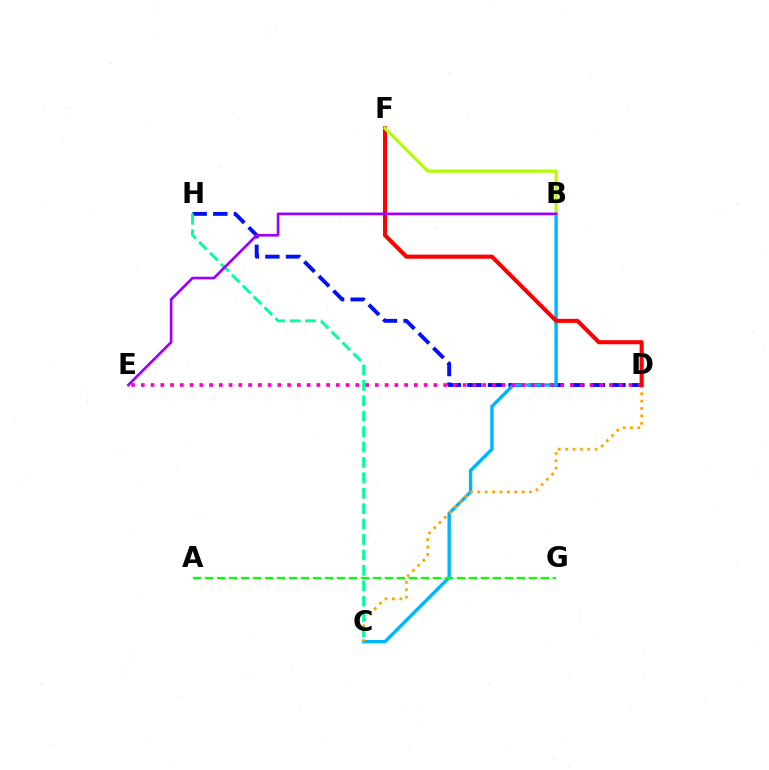{('D', 'H'): [{'color': '#0010ff', 'line_style': 'dashed', 'thickness': 2.8}], ('B', 'C'): [{'color': '#00b5ff', 'line_style': 'solid', 'thickness': 2.45}], ('C', 'D'): [{'color': '#ffa500', 'line_style': 'dotted', 'thickness': 2.0}], ('A', 'G'): [{'color': '#08ff00', 'line_style': 'dashed', 'thickness': 1.63}], ('D', 'E'): [{'color': '#ff00bd', 'line_style': 'dotted', 'thickness': 2.65}], ('D', 'F'): [{'color': '#ff0000', 'line_style': 'solid', 'thickness': 2.93}], ('C', 'H'): [{'color': '#00ff9d', 'line_style': 'dashed', 'thickness': 2.09}], ('B', 'F'): [{'color': '#b3ff00', 'line_style': 'solid', 'thickness': 2.33}], ('B', 'E'): [{'color': '#9b00ff', 'line_style': 'solid', 'thickness': 1.93}]}